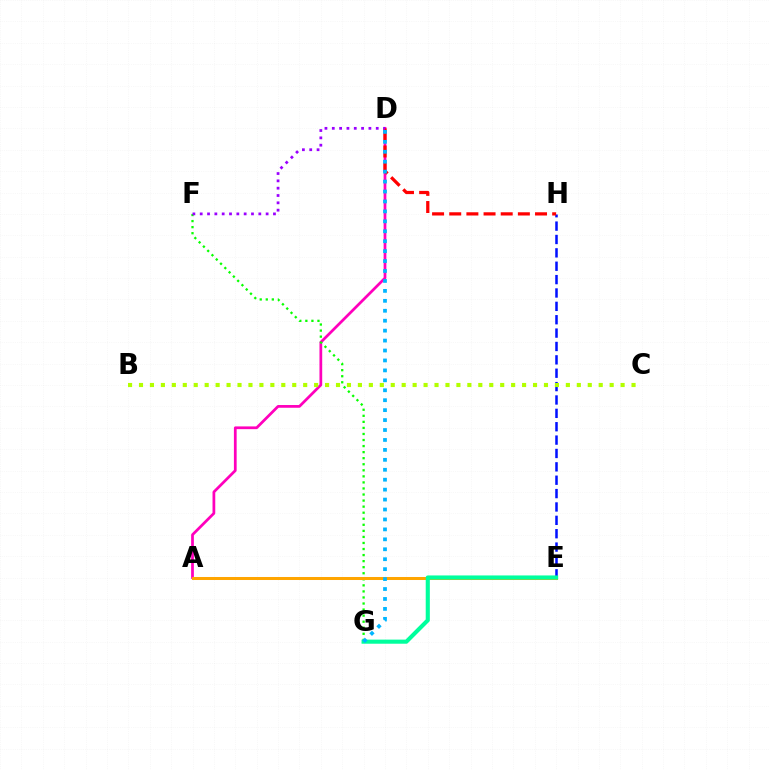{('A', 'D'): [{'color': '#ff00bd', 'line_style': 'solid', 'thickness': 1.97}], ('F', 'G'): [{'color': '#08ff00', 'line_style': 'dotted', 'thickness': 1.65}], ('E', 'H'): [{'color': '#0010ff', 'line_style': 'dashed', 'thickness': 1.82}], ('D', 'H'): [{'color': '#ff0000', 'line_style': 'dashed', 'thickness': 2.33}], ('A', 'E'): [{'color': '#ffa500', 'line_style': 'solid', 'thickness': 2.17}], ('D', 'F'): [{'color': '#9b00ff', 'line_style': 'dotted', 'thickness': 1.99}], ('E', 'G'): [{'color': '#00ff9d', 'line_style': 'solid', 'thickness': 2.96}], ('B', 'C'): [{'color': '#b3ff00', 'line_style': 'dotted', 'thickness': 2.97}], ('D', 'G'): [{'color': '#00b5ff', 'line_style': 'dotted', 'thickness': 2.7}]}